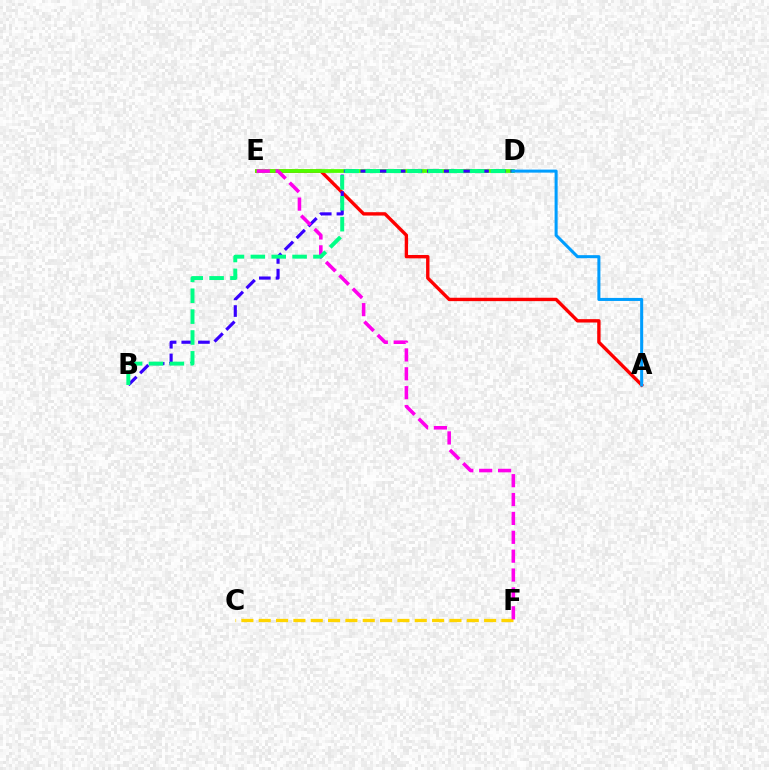{('A', 'E'): [{'color': '#ff0000', 'line_style': 'solid', 'thickness': 2.43}], ('D', 'E'): [{'color': '#4fff00', 'line_style': 'solid', 'thickness': 2.7}], ('B', 'D'): [{'color': '#3700ff', 'line_style': 'dashed', 'thickness': 2.26}, {'color': '#00ff86', 'line_style': 'dashed', 'thickness': 2.84}], ('C', 'F'): [{'color': '#ffd500', 'line_style': 'dashed', 'thickness': 2.36}], ('E', 'F'): [{'color': '#ff00ed', 'line_style': 'dashed', 'thickness': 2.56}], ('A', 'D'): [{'color': '#009eff', 'line_style': 'solid', 'thickness': 2.19}]}